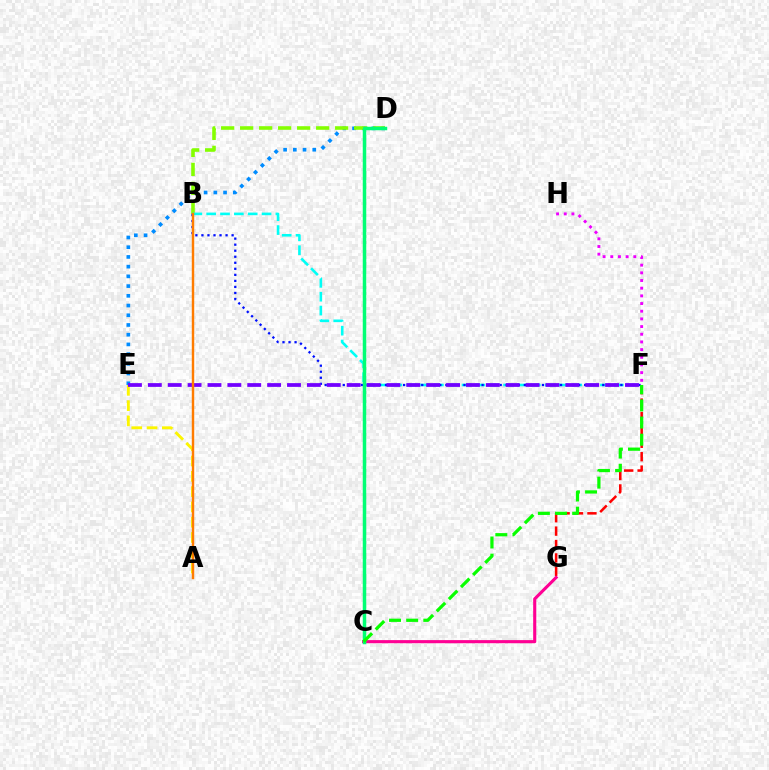{('A', 'E'): [{'color': '#fcf500', 'line_style': 'dashed', 'thickness': 2.08}], ('D', 'E'): [{'color': '#008cff', 'line_style': 'dotted', 'thickness': 2.64}], ('F', 'G'): [{'color': '#ff0000', 'line_style': 'dashed', 'thickness': 1.82}], ('B', 'D'): [{'color': '#84ff00', 'line_style': 'dashed', 'thickness': 2.58}], ('C', 'G'): [{'color': '#ff0094', 'line_style': 'solid', 'thickness': 2.24}], ('F', 'H'): [{'color': '#ee00ff', 'line_style': 'dotted', 'thickness': 2.09}], ('B', 'F'): [{'color': '#00fff6', 'line_style': 'dashed', 'thickness': 1.88}, {'color': '#0010ff', 'line_style': 'dotted', 'thickness': 1.64}], ('E', 'F'): [{'color': '#7200ff', 'line_style': 'dashed', 'thickness': 2.7}], ('C', 'D'): [{'color': '#00ff74', 'line_style': 'solid', 'thickness': 2.51}], ('C', 'F'): [{'color': '#08ff00', 'line_style': 'dashed', 'thickness': 2.33}], ('A', 'B'): [{'color': '#ff7c00', 'line_style': 'solid', 'thickness': 1.75}]}